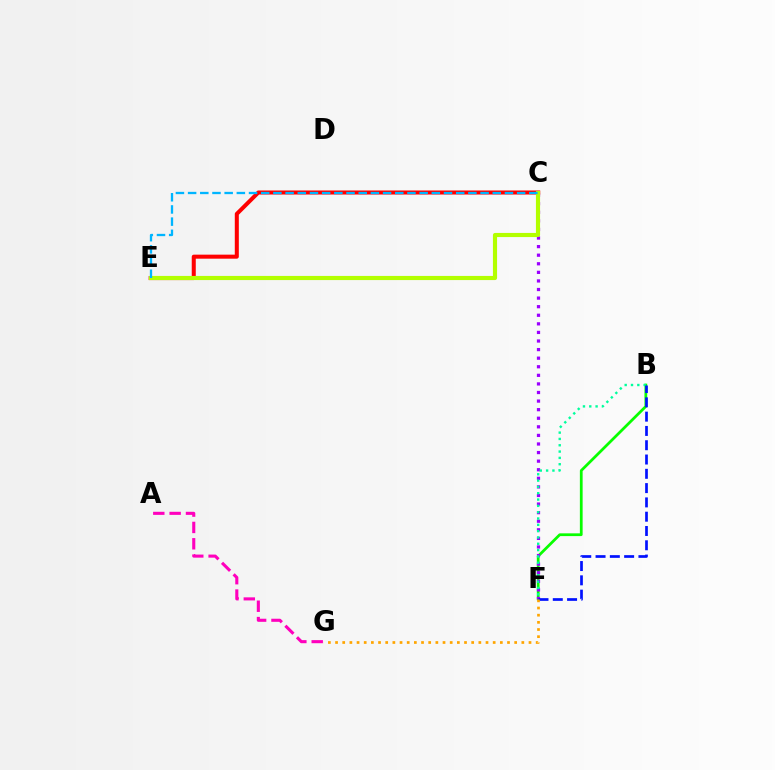{('B', 'F'): [{'color': '#08ff00', 'line_style': 'solid', 'thickness': 1.98}, {'color': '#00ff9d', 'line_style': 'dotted', 'thickness': 1.72}, {'color': '#0010ff', 'line_style': 'dashed', 'thickness': 1.94}], ('C', 'F'): [{'color': '#9b00ff', 'line_style': 'dotted', 'thickness': 2.33}], ('C', 'E'): [{'color': '#ff0000', 'line_style': 'solid', 'thickness': 2.9}, {'color': '#b3ff00', 'line_style': 'solid', 'thickness': 2.98}, {'color': '#00b5ff', 'line_style': 'dashed', 'thickness': 1.66}], ('A', 'G'): [{'color': '#ff00bd', 'line_style': 'dashed', 'thickness': 2.22}], ('F', 'G'): [{'color': '#ffa500', 'line_style': 'dotted', 'thickness': 1.95}]}